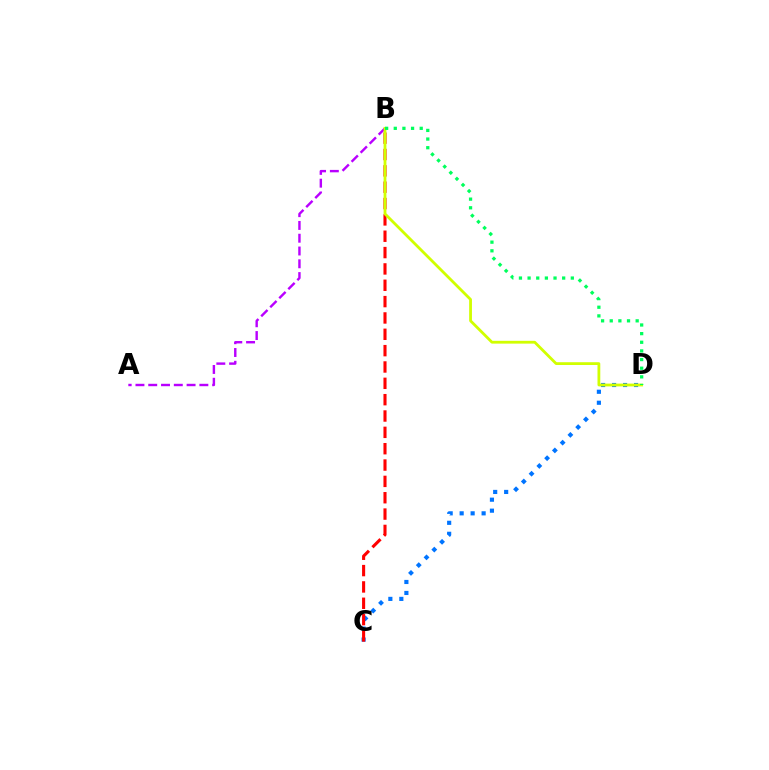{('A', 'B'): [{'color': '#b900ff', 'line_style': 'dashed', 'thickness': 1.74}], ('C', 'D'): [{'color': '#0074ff', 'line_style': 'dotted', 'thickness': 2.98}], ('B', 'C'): [{'color': '#ff0000', 'line_style': 'dashed', 'thickness': 2.22}], ('B', 'D'): [{'color': '#d1ff00', 'line_style': 'solid', 'thickness': 2.01}, {'color': '#00ff5c', 'line_style': 'dotted', 'thickness': 2.35}]}